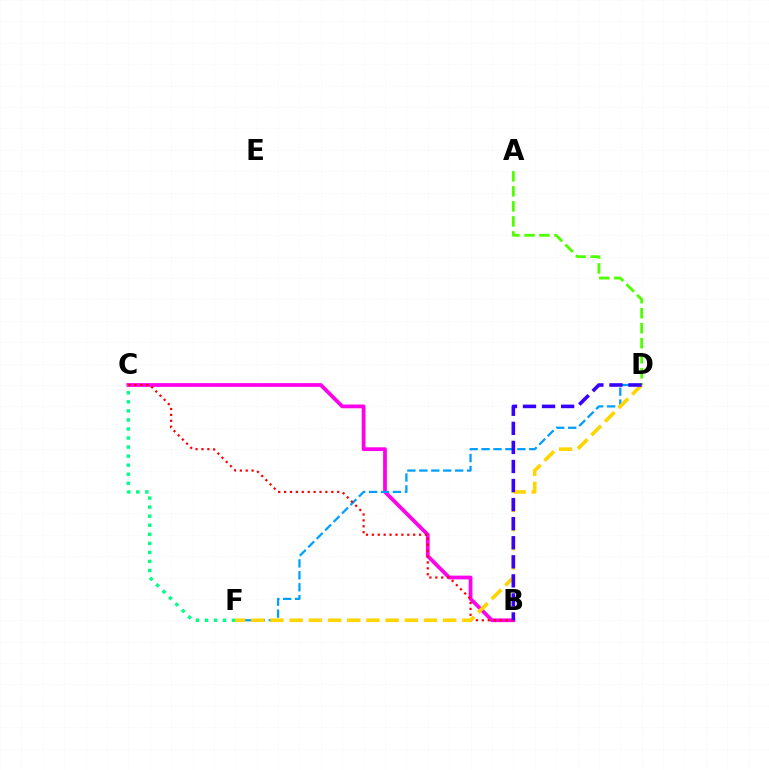{('B', 'C'): [{'color': '#ff00ed', 'line_style': 'solid', 'thickness': 2.71}, {'color': '#ff0000', 'line_style': 'dotted', 'thickness': 1.6}], ('C', 'F'): [{'color': '#00ff86', 'line_style': 'dotted', 'thickness': 2.46}], ('D', 'F'): [{'color': '#009eff', 'line_style': 'dashed', 'thickness': 1.62}, {'color': '#ffd500', 'line_style': 'dashed', 'thickness': 2.61}], ('A', 'D'): [{'color': '#4fff00', 'line_style': 'dashed', 'thickness': 2.04}], ('B', 'D'): [{'color': '#3700ff', 'line_style': 'dashed', 'thickness': 2.59}]}